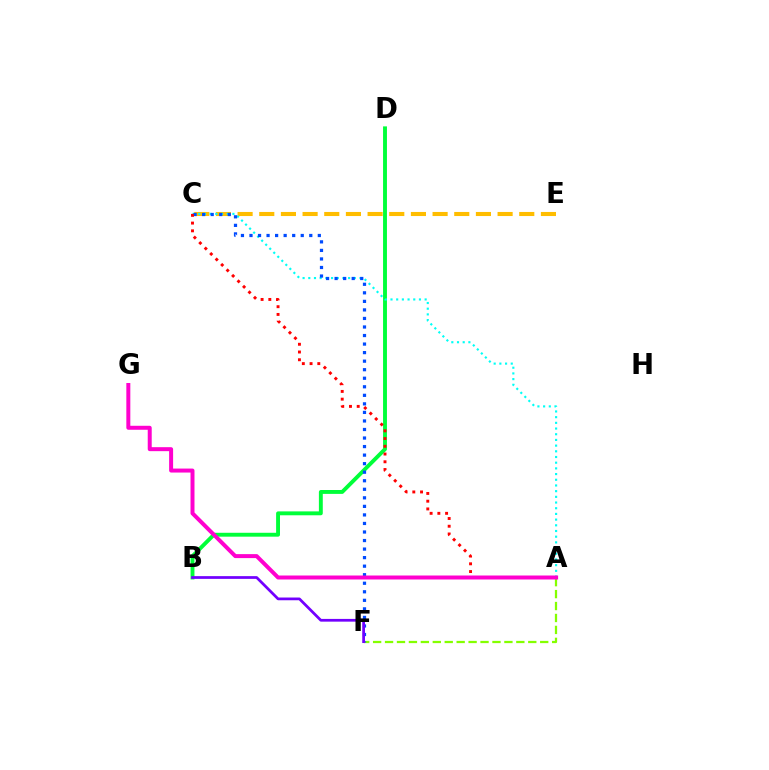{('B', 'D'): [{'color': '#00ff39', 'line_style': 'solid', 'thickness': 2.8}], ('A', 'F'): [{'color': '#84ff00', 'line_style': 'dashed', 'thickness': 1.62}], ('C', 'E'): [{'color': '#ffbd00', 'line_style': 'dashed', 'thickness': 2.94}], ('A', 'C'): [{'color': '#00fff6', 'line_style': 'dotted', 'thickness': 1.55}, {'color': '#ff0000', 'line_style': 'dotted', 'thickness': 2.1}], ('C', 'F'): [{'color': '#004bff', 'line_style': 'dotted', 'thickness': 2.32}], ('B', 'F'): [{'color': '#7200ff', 'line_style': 'solid', 'thickness': 1.97}], ('A', 'G'): [{'color': '#ff00cf', 'line_style': 'solid', 'thickness': 2.87}]}